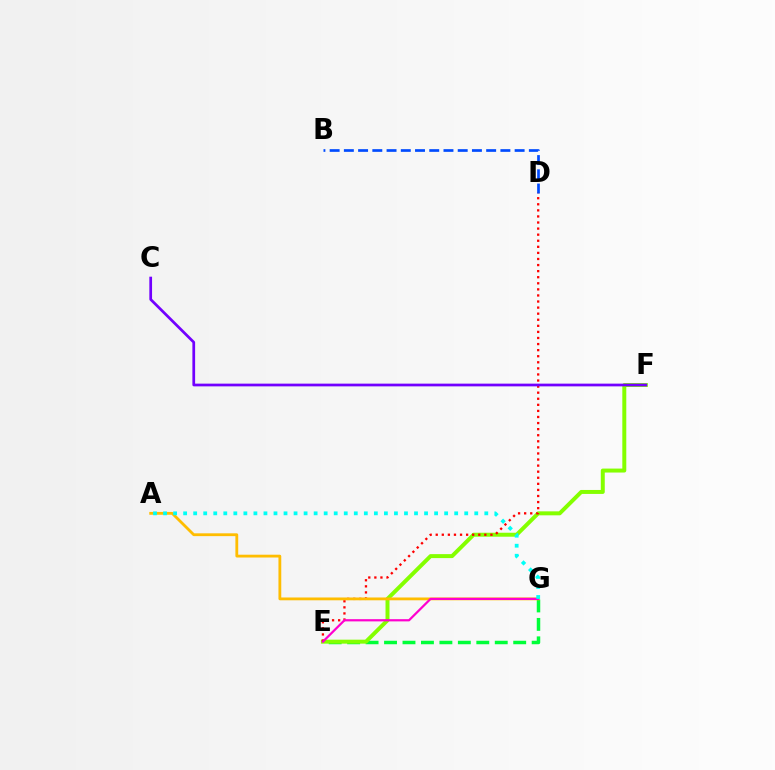{('E', 'G'): [{'color': '#00ff39', 'line_style': 'dashed', 'thickness': 2.51}, {'color': '#ff00cf', 'line_style': 'solid', 'thickness': 1.6}], ('E', 'F'): [{'color': '#84ff00', 'line_style': 'solid', 'thickness': 2.86}], ('D', 'E'): [{'color': '#ff0000', 'line_style': 'dotted', 'thickness': 1.65}], ('A', 'G'): [{'color': '#ffbd00', 'line_style': 'solid', 'thickness': 2.02}, {'color': '#00fff6', 'line_style': 'dotted', 'thickness': 2.73}], ('B', 'D'): [{'color': '#004bff', 'line_style': 'dashed', 'thickness': 1.93}], ('C', 'F'): [{'color': '#7200ff', 'line_style': 'solid', 'thickness': 1.96}]}